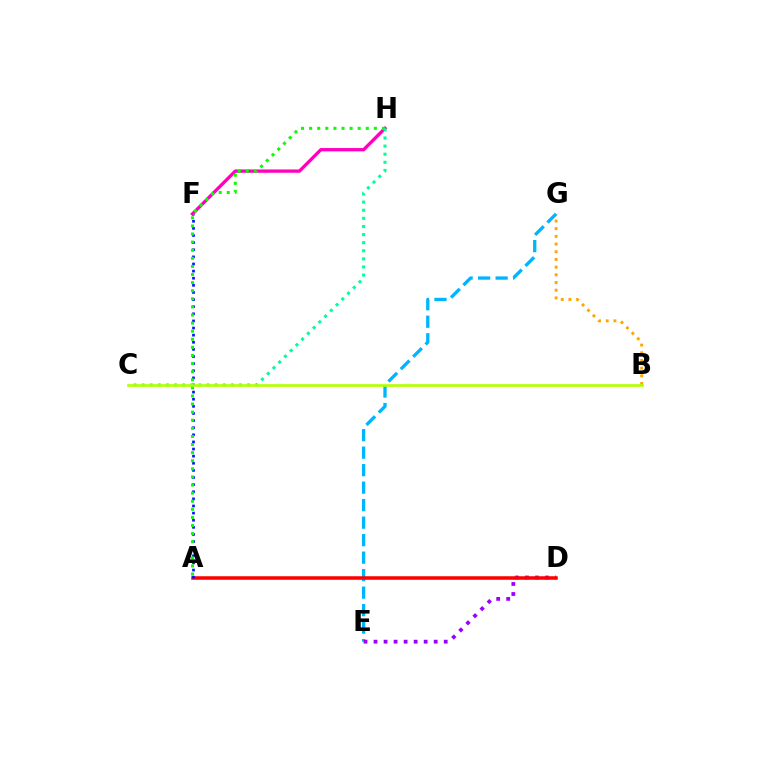{('B', 'G'): [{'color': '#ffa500', 'line_style': 'dotted', 'thickness': 2.09}], ('E', 'G'): [{'color': '#00b5ff', 'line_style': 'dashed', 'thickness': 2.38}], ('D', 'E'): [{'color': '#9b00ff', 'line_style': 'dotted', 'thickness': 2.72}], ('A', 'D'): [{'color': '#ff0000', 'line_style': 'solid', 'thickness': 2.54}], ('A', 'F'): [{'color': '#0010ff', 'line_style': 'dotted', 'thickness': 1.93}], ('F', 'H'): [{'color': '#ff00bd', 'line_style': 'solid', 'thickness': 2.39}], ('A', 'H'): [{'color': '#08ff00', 'line_style': 'dotted', 'thickness': 2.2}], ('C', 'H'): [{'color': '#00ff9d', 'line_style': 'dotted', 'thickness': 2.2}], ('B', 'C'): [{'color': '#b3ff00', 'line_style': 'solid', 'thickness': 1.91}]}